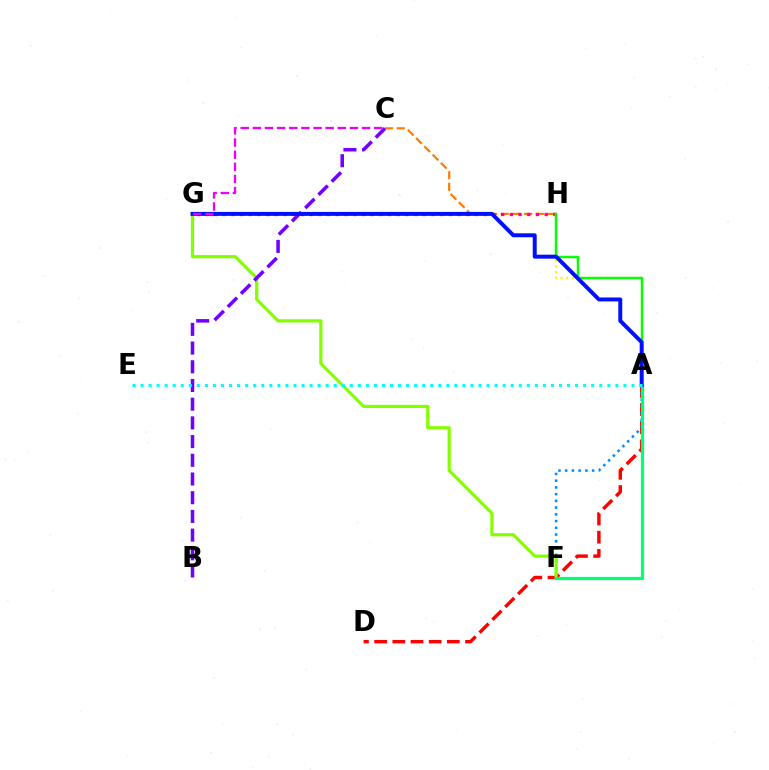{('A', 'D'): [{'color': '#ff0000', 'line_style': 'dashed', 'thickness': 2.47}], ('A', 'F'): [{'color': '#008cff', 'line_style': 'dotted', 'thickness': 1.83}, {'color': '#00ff74', 'line_style': 'solid', 'thickness': 2.33}], ('C', 'H'): [{'color': '#ff7c00', 'line_style': 'dashed', 'thickness': 1.59}], ('G', 'H'): [{'color': '#ff0094', 'line_style': 'dotted', 'thickness': 2.36}], ('A', 'H'): [{'color': '#fcf500', 'line_style': 'dotted', 'thickness': 1.55}, {'color': '#08ff00', 'line_style': 'solid', 'thickness': 1.79}], ('F', 'G'): [{'color': '#84ff00', 'line_style': 'solid', 'thickness': 2.31}], ('B', 'C'): [{'color': '#7200ff', 'line_style': 'dashed', 'thickness': 2.54}], ('A', 'G'): [{'color': '#0010ff', 'line_style': 'solid', 'thickness': 2.85}], ('A', 'E'): [{'color': '#00fff6', 'line_style': 'dotted', 'thickness': 2.19}], ('C', 'G'): [{'color': '#ee00ff', 'line_style': 'dashed', 'thickness': 1.65}]}